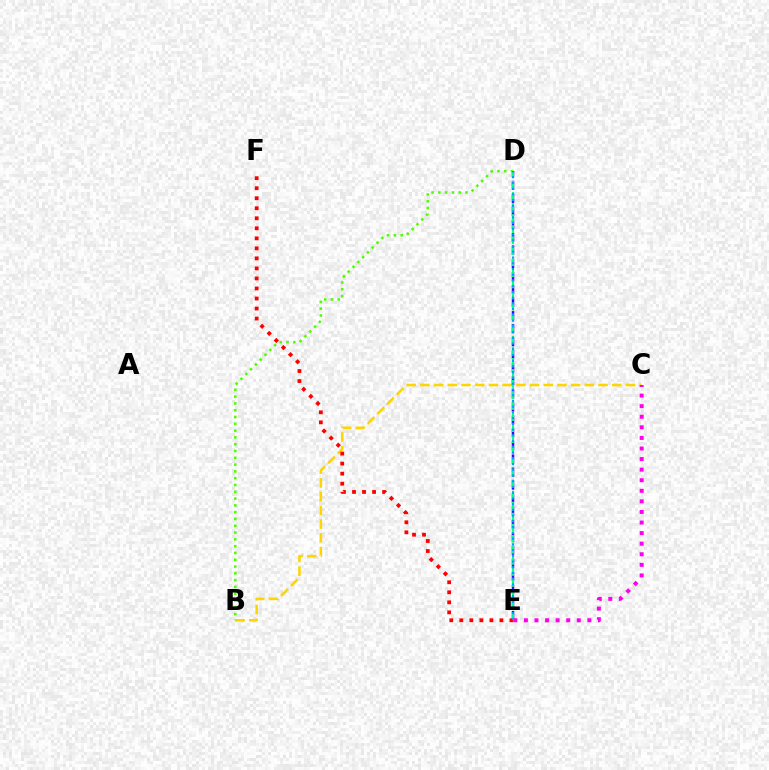{('B', 'C'): [{'color': '#ffd500', 'line_style': 'dashed', 'thickness': 1.86}], ('D', 'E'): [{'color': '#3700ff', 'line_style': 'dashed', 'thickness': 1.77}, {'color': '#00ff86', 'line_style': 'dashed', 'thickness': 1.5}, {'color': '#009eff', 'line_style': 'dotted', 'thickness': 1.56}], ('B', 'D'): [{'color': '#4fff00', 'line_style': 'dotted', 'thickness': 1.85}], ('E', 'F'): [{'color': '#ff0000', 'line_style': 'dotted', 'thickness': 2.72}], ('C', 'E'): [{'color': '#ff00ed', 'line_style': 'dotted', 'thickness': 2.87}]}